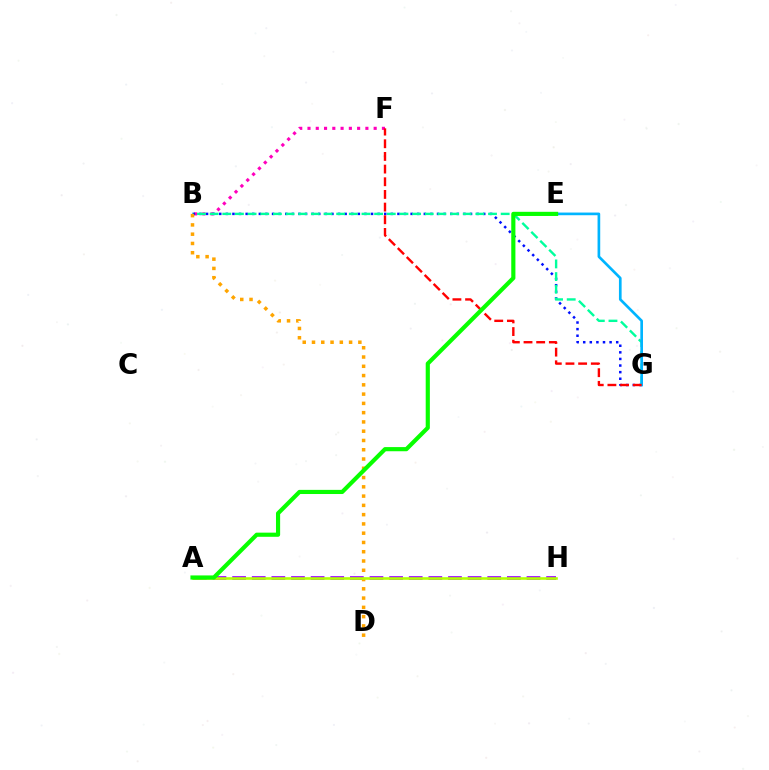{('B', 'F'): [{'color': '#ff00bd', 'line_style': 'dotted', 'thickness': 2.25}], ('A', 'H'): [{'color': '#9b00ff', 'line_style': 'dashed', 'thickness': 2.67}, {'color': '#b3ff00', 'line_style': 'solid', 'thickness': 1.88}], ('B', 'G'): [{'color': '#0010ff', 'line_style': 'dotted', 'thickness': 1.79}, {'color': '#00ff9d', 'line_style': 'dashed', 'thickness': 1.72}], ('E', 'G'): [{'color': '#00b5ff', 'line_style': 'solid', 'thickness': 1.92}], ('B', 'D'): [{'color': '#ffa500', 'line_style': 'dotted', 'thickness': 2.52}], ('F', 'G'): [{'color': '#ff0000', 'line_style': 'dashed', 'thickness': 1.72}], ('A', 'E'): [{'color': '#08ff00', 'line_style': 'solid', 'thickness': 2.99}]}